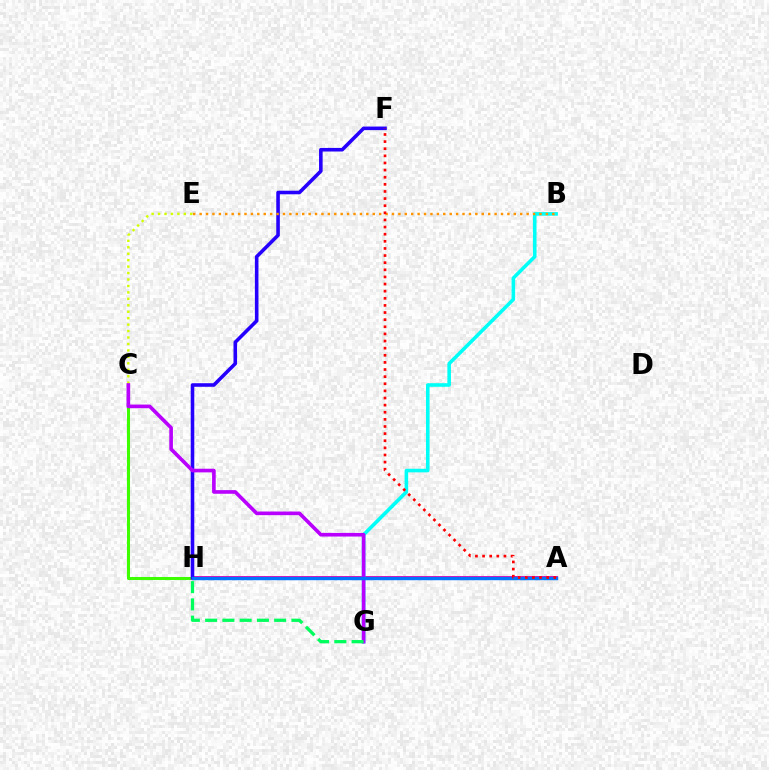{('C', 'E'): [{'color': '#d1ff00', 'line_style': 'dotted', 'thickness': 1.75}], ('C', 'H'): [{'color': '#3dff00', 'line_style': 'solid', 'thickness': 2.19}], ('A', 'H'): [{'color': '#ff00ac', 'line_style': 'solid', 'thickness': 2.85}, {'color': '#0074ff', 'line_style': 'solid', 'thickness': 2.47}], ('F', 'H'): [{'color': '#2500ff', 'line_style': 'solid', 'thickness': 2.58}], ('B', 'G'): [{'color': '#00fff6', 'line_style': 'solid', 'thickness': 2.58}], ('C', 'G'): [{'color': '#b900ff', 'line_style': 'solid', 'thickness': 2.62}], ('G', 'H'): [{'color': '#00ff5c', 'line_style': 'dashed', 'thickness': 2.34}], ('B', 'E'): [{'color': '#ff9400', 'line_style': 'dotted', 'thickness': 1.74}], ('A', 'F'): [{'color': '#ff0000', 'line_style': 'dotted', 'thickness': 1.94}]}